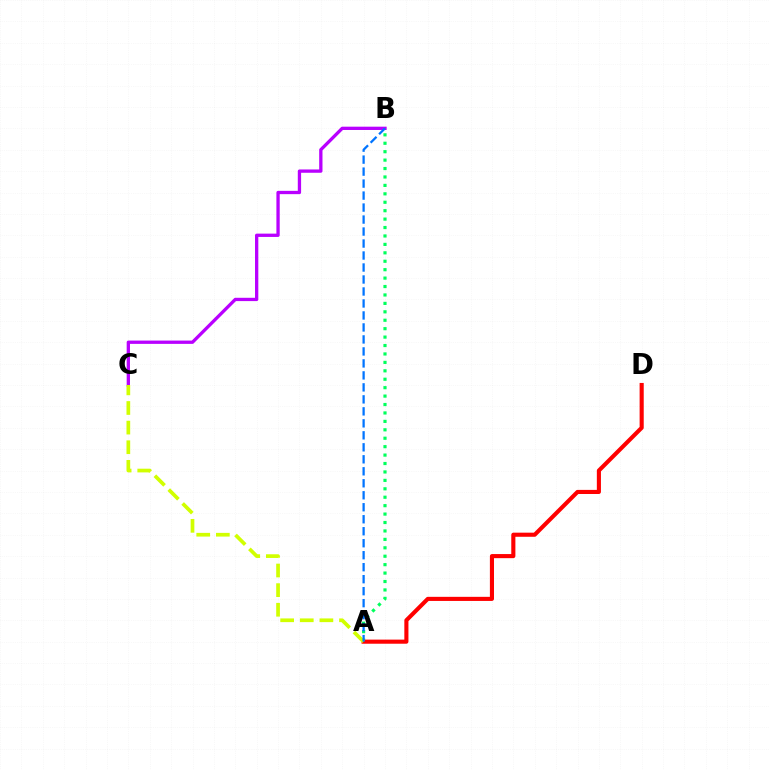{('A', 'B'): [{'color': '#00ff5c', 'line_style': 'dotted', 'thickness': 2.29}, {'color': '#0074ff', 'line_style': 'dashed', 'thickness': 1.63}], ('B', 'C'): [{'color': '#b900ff', 'line_style': 'solid', 'thickness': 2.38}], ('A', 'D'): [{'color': '#ff0000', 'line_style': 'solid', 'thickness': 2.96}], ('A', 'C'): [{'color': '#d1ff00', 'line_style': 'dashed', 'thickness': 2.67}]}